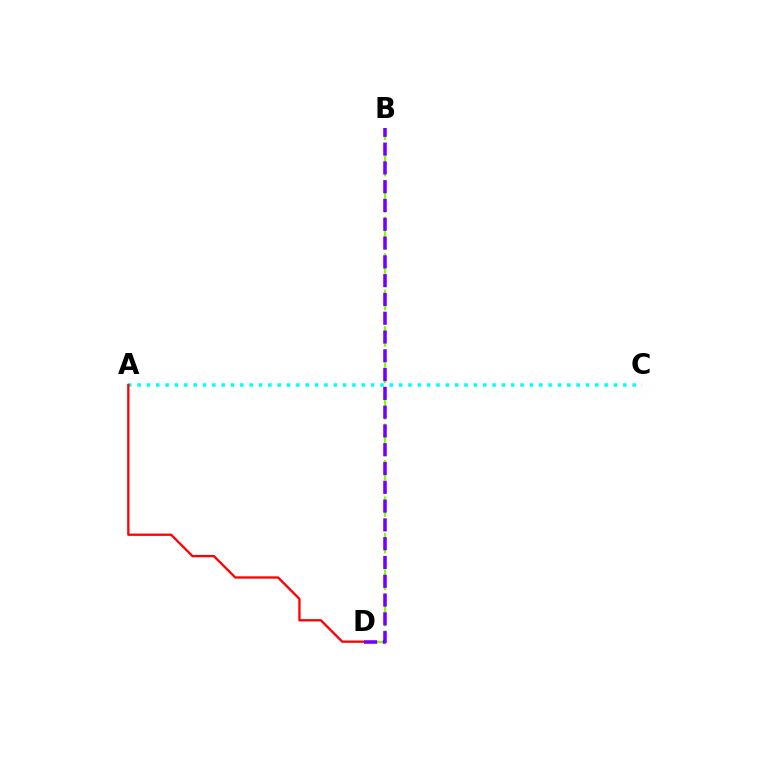{('A', 'C'): [{'color': '#00fff6', 'line_style': 'dotted', 'thickness': 2.54}], ('B', 'D'): [{'color': '#84ff00', 'line_style': 'dashed', 'thickness': 1.65}, {'color': '#7200ff', 'line_style': 'dashed', 'thickness': 2.55}], ('A', 'D'): [{'color': '#ff0000', 'line_style': 'solid', 'thickness': 1.66}]}